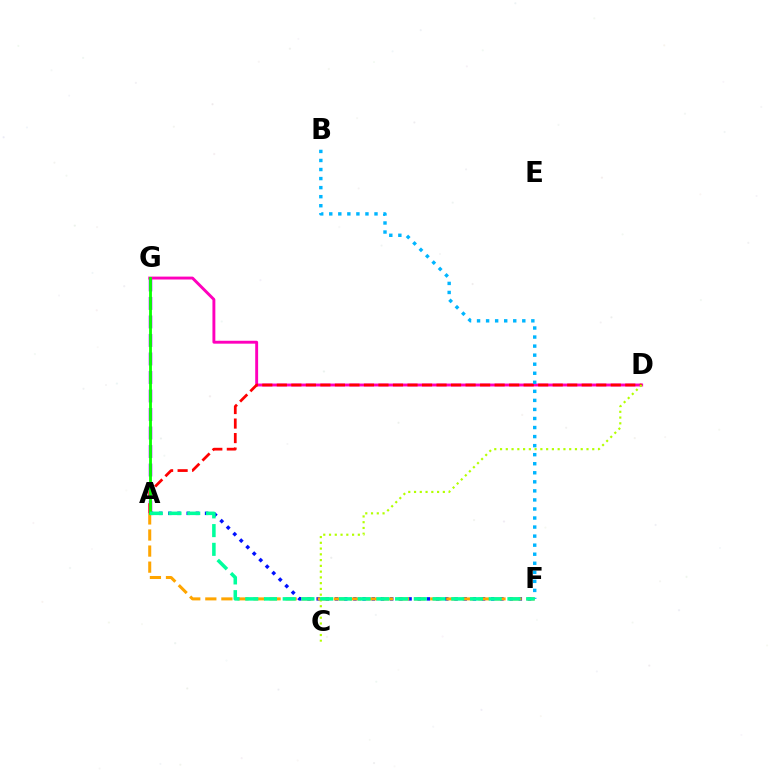{('A', 'G'): [{'color': '#9b00ff', 'line_style': 'dashed', 'thickness': 2.51}, {'color': '#08ff00', 'line_style': 'solid', 'thickness': 2.04}], ('A', 'F'): [{'color': '#0010ff', 'line_style': 'dotted', 'thickness': 2.5}, {'color': '#ffa500', 'line_style': 'dashed', 'thickness': 2.18}, {'color': '#00ff9d', 'line_style': 'dashed', 'thickness': 2.54}], ('D', 'G'): [{'color': '#ff00bd', 'line_style': 'solid', 'thickness': 2.09}], ('A', 'D'): [{'color': '#ff0000', 'line_style': 'dashed', 'thickness': 1.97}], ('B', 'F'): [{'color': '#00b5ff', 'line_style': 'dotted', 'thickness': 2.46}], ('C', 'D'): [{'color': '#b3ff00', 'line_style': 'dotted', 'thickness': 1.57}]}